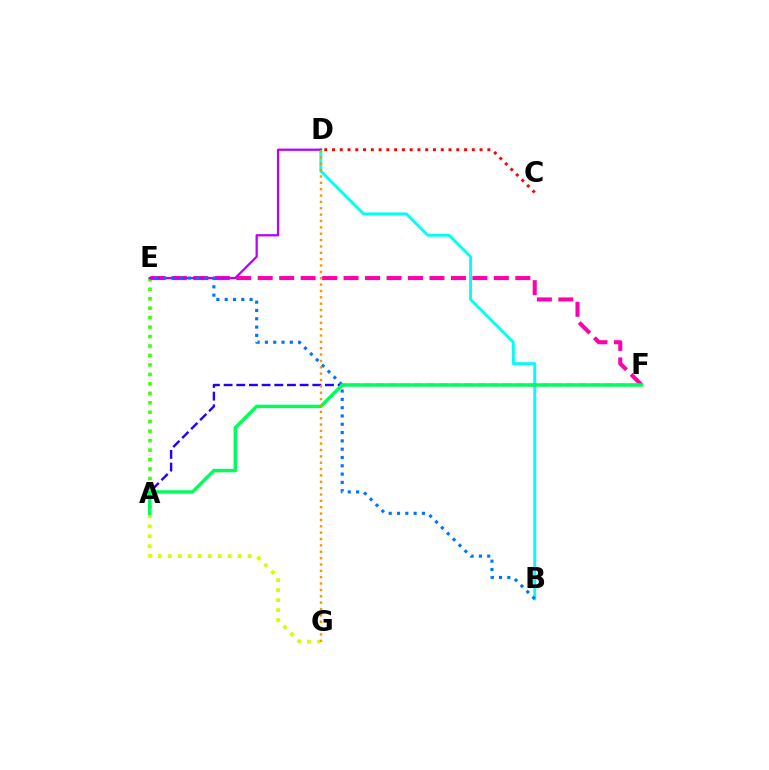{('A', 'E'): [{'color': '#3dff00', 'line_style': 'dotted', 'thickness': 2.57}], ('B', 'D'): [{'color': '#00fff6', 'line_style': 'solid', 'thickness': 2.08}], ('E', 'F'): [{'color': '#ff00ac', 'line_style': 'dashed', 'thickness': 2.92}], ('A', 'F'): [{'color': '#2500ff', 'line_style': 'dashed', 'thickness': 1.72}, {'color': '#00ff5c', 'line_style': 'solid', 'thickness': 2.49}], ('D', 'E'): [{'color': '#b900ff', 'line_style': 'solid', 'thickness': 1.62}], ('B', 'E'): [{'color': '#0074ff', 'line_style': 'dotted', 'thickness': 2.26}], ('A', 'G'): [{'color': '#d1ff00', 'line_style': 'dotted', 'thickness': 2.71}], ('C', 'D'): [{'color': '#ff0000', 'line_style': 'dotted', 'thickness': 2.11}], ('D', 'G'): [{'color': '#ff9400', 'line_style': 'dotted', 'thickness': 1.73}]}